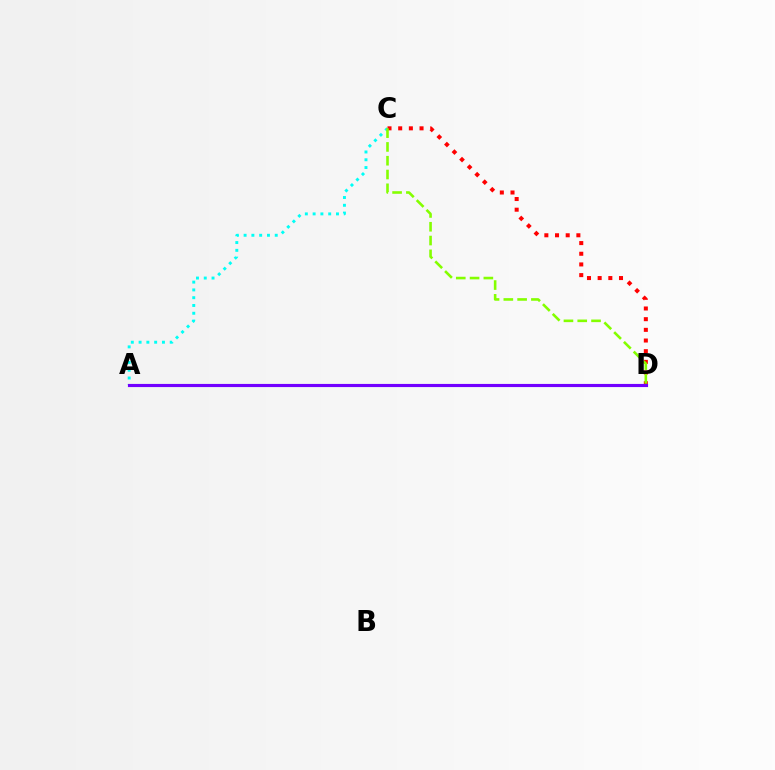{('A', 'C'): [{'color': '#00fff6', 'line_style': 'dotted', 'thickness': 2.11}], ('C', 'D'): [{'color': '#ff0000', 'line_style': 'dotted', 'thickness': 2.9}, {'color': '#84ff00', 'line_style': 'dashed', 'thickness': 1.87}], ('A', 'D'): [{'color': '#7200ff', 'line_style': 'solid', 'thickness': 2.26}]}